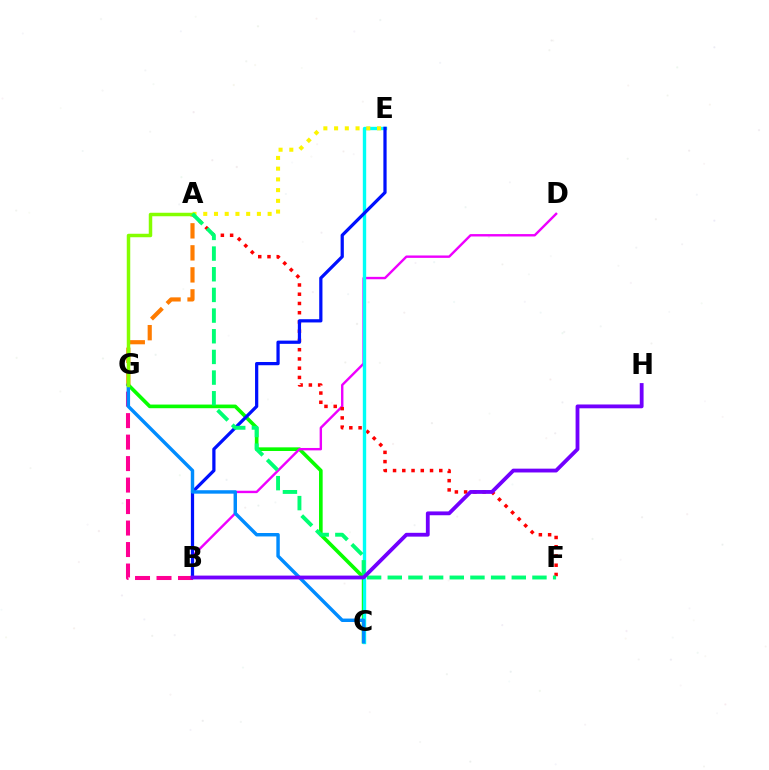{('C', 'G'): [{'color': '#08ff00', 'line_style': 'solid', 'thickness': 2.63}, {'color': '#008cff', 'line_style': 'solid', 'thickness': 2.47}], ('B', 'D'): [{'color': '#ee00ff', 'line_style': 'solid', 'thickness': 1.73}], ('A', 'F'): [{'color': '#ff0000', 'line_style': 'dotted', 'thickness': 2.51}, {'color': '#00ff74', 'line_style': 'dashed', 'thickness': 2.81}], ('C', 'E'): [{'color': '#00fff6', 'line_style': 'solid', 'thickness': 2.42}], ('A', 'G'): [{'color': '#ff7c00', 'line_style': 'dashed', 'thickness': 2.99}, {'color': '#84ff00', 'line_style': 'solid', 'thickness': 2.51}], ('A', 'E'): [{'color': '#fcf500', 'line_style': 'dotted', 'thickness': 2.92}], ('B', 'E'): [{'color': '#0010ff', 'line_style': 'solid', 'thickness': 2.33}], ('B', 'G'): [{'color': '#ff0094', 'line_style': 'dashed', 'thickness': 2.92}], ('B', 'H'): [{'color': '#7200ff', 'line_style': 'solid', 'thickness': 2.75}]}